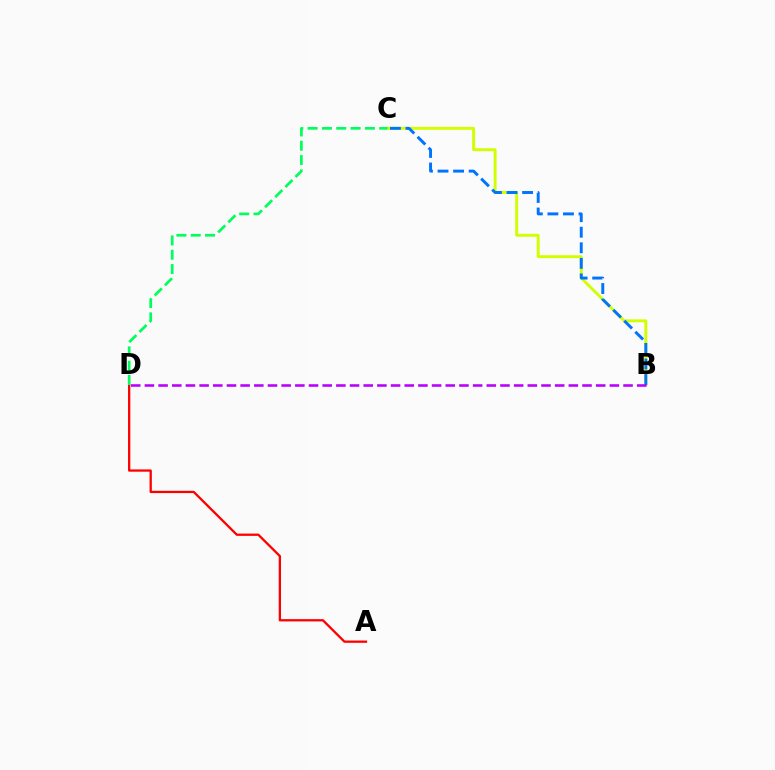{('A', 'D'): [{'color': '#ff0000', 'line_style': 'solid', 'thickness': 1.65}], ('B', 'C'): [{'color': '#d1ff00', 'line_style': 'solid', 'thickness': 2.1}, {'color': '#0074ff', 'line_style': 'dashed', 'thickness': 2.11}], ('C', 'D'): [{'color': '#00ff5c', 'line_style': 'dashed', 'thickness': 1.95}], ('B', 'D'): [{'color': '#b900ff', 'line_style': 'dashed', 'thickness': 1.86}]}